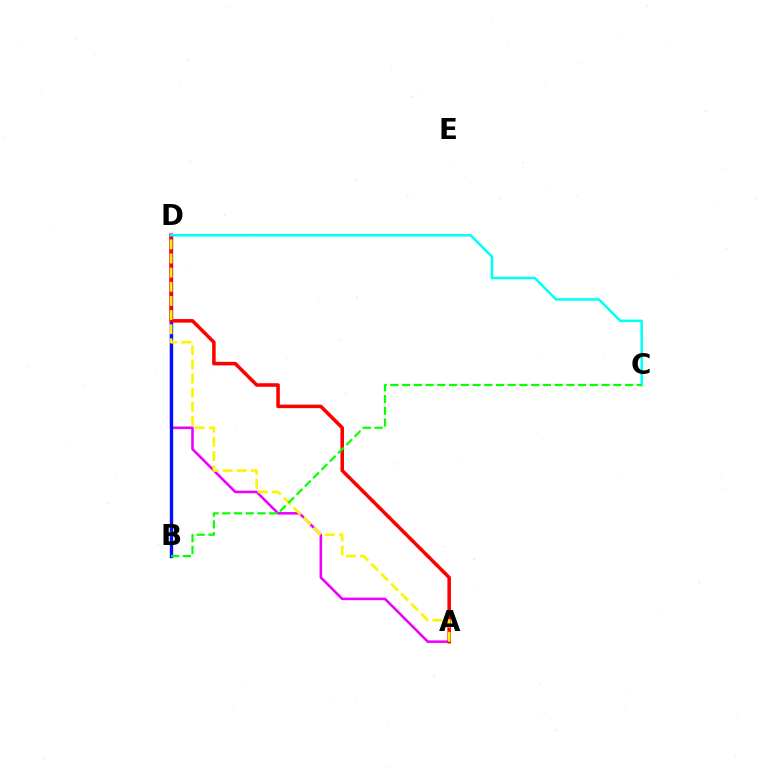{('A', 'D'): [{'color': '#ee00ff', 'line_style': 'solid', 'thickness': 1.85}, {'color': '#ff0000', 'line_style': 'solid', 'thickness': 2.56}, {'color': '#fcf500', 'line_style': 'dashed', 'thickness': 1.92}], ('B', 'D'): [{'color': '#0010ff', 'line_style': 'solid', 'thickness': 2.41}], ('C', 'D'): [{'color': '#00fff6', 'line_style': 'solid', 'thickness': 1.81}], ('B', 'C'): [{'color': '#08ff00', 'line_style': 'dashed', 'thickness': 1.59}]}